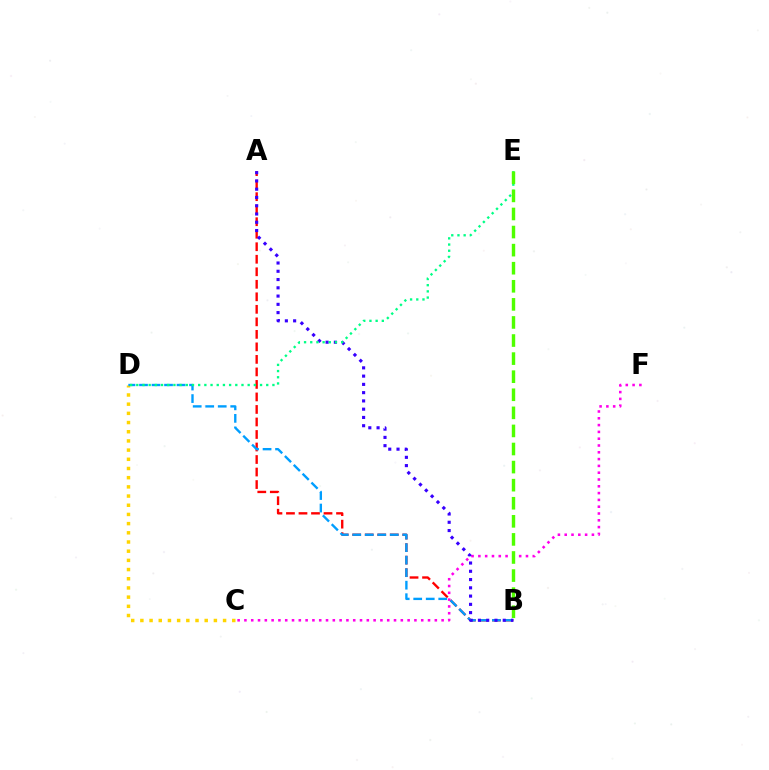{('C', 'D'): [{'color': '#ffd500', 'line_style': 'dotted', 'thickness': 2.5}], ('A', 'B'): [{'color': '#ff0000', 'line_style': 'dashed', 'thickness': 1.7}, {'color': '#3700ff', 'line_style': 'dotted', 'thickness': 2.25}], ('B', 'D'): [{'color': '#009eff', 'line_style': 'dashed', 'thickness': 1.7}], ('C', 'F'): [{'color': '#ff00ed', 'line_style': 'dotted', 'thickness': 1.85}], ('D', 'E'): [{'color': '#00ff86', 'line_style': 'dotted', 'thickness': 1.68}], ('B', 'E'): [{'color': '#4fff00', 'line_style': 'dashed', 'thickness': 2.46}]}